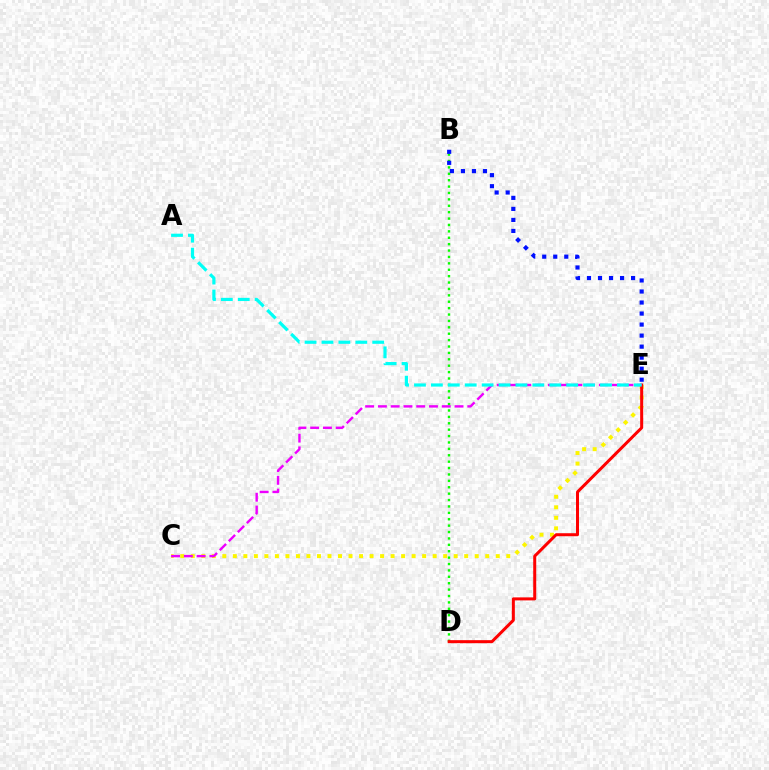{('B', 'D'): [{'color': '#08ff00', 'line_style': 'dotted', 'thickness': 1.74}], ('C', 'E'): [{'color': '#fcf500', 'line_style': 'dotted', 'thickness': 2.86}, {'color': '#ee00ff', 'line_style': 'dashed', 'thickness': 1.73}], ('D', 'E'): [{'color': '#ff0000', 'line_style': 'solid', 'thickness': 2.17}], ('B', 'E'): [{'color': '#0010ff', 'line_style': 'dotted', 'thickness': 3.0}], ('A', 'E'): [{'color': '#00fff6', 'line_style': 'dashed', 'thickness': 2.3}]}